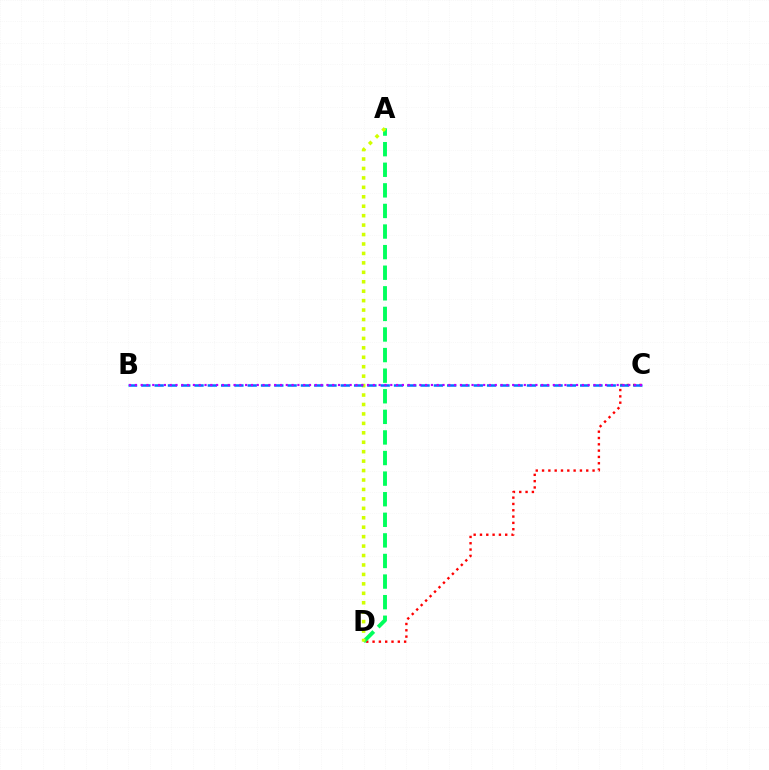{('C', 'D'): [{'color': '#ff0000', 'line_style': 'dotted', 'thickness': 1.72}], ('A', 'D'): [{'color': '#00ff5c', 'line_style': 'dashed', 'thickness': 2.8}, {'color': '#d1ff00', 'line_style': 'dotted', 'thickness': 2.57}], ('B', 'C'): [{'color': '#0074ff', 'line_style': 'dashed', 'thickness': 1.81}, {'color': '#b900ff', 'line_style': 'dotted', 'thickness': 1.58}]}